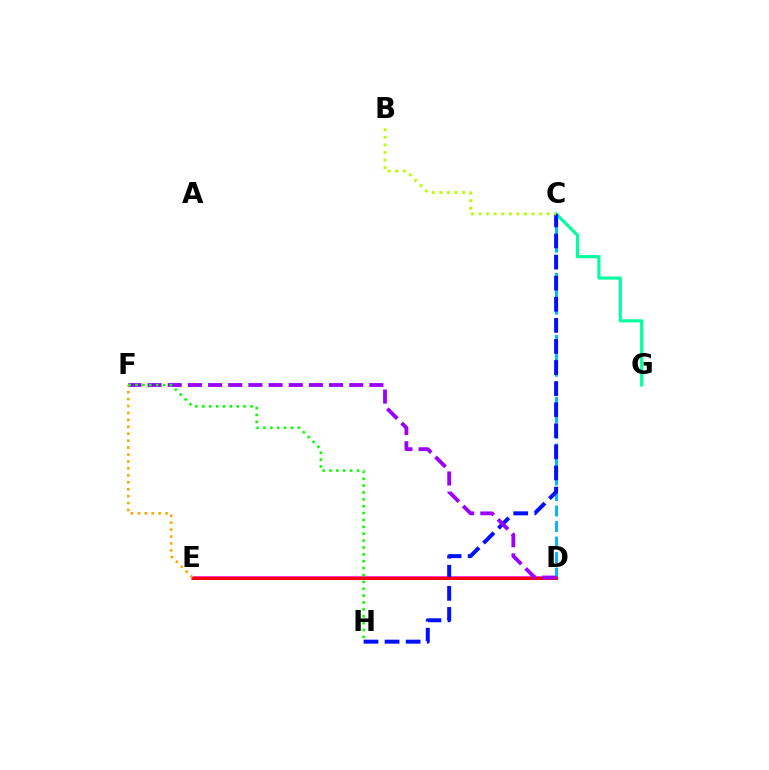{('C', 'D'): [{'color': '#00b5ff', 'line_style': 'dashed', 'thickness': 2.11}], ('C', 'G'): [{'color': '#00ff9d', 'line_style': 'solid', 'thickness': 2.26}], ('D', 'E'): [{'color': '#ff00bd', 'line_style': 'solid', 'thickness': 2.56}, {'color': '#ff0000', 'line_style': 'solid', 'thickness': 2.09}], ('C', 'H'): [{'color': '#0010ff', 'line_style': 'dashed', 'thickness': 2.86}], ('D', 'F'): [{'color': '#9b00ff', 'line_style': 'dashed', 'thickness': 2.74}], ('E', 'F'): [{'color': '#ffa500', 'line_style': 'dotted', 'thickness': 1.88}], ('F', 'H'): [{'color': '#08ff00', 'line_style': 'dotted', 'thickness': 1.87}], ('B', 'C'): [{'color': '#b3ff00', 'line_style': 'dotted', 'thickness': 2.06}]}